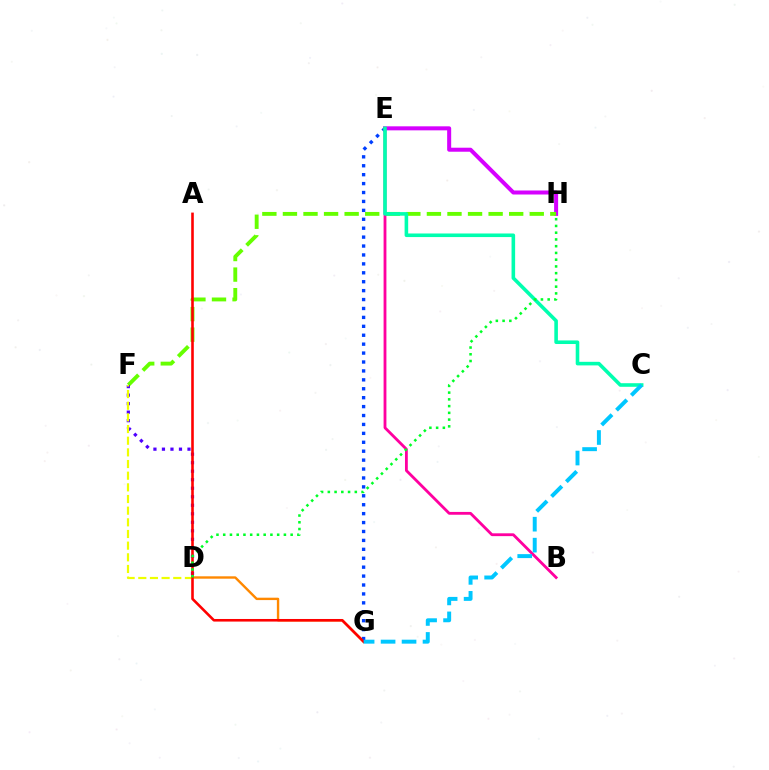{('D', 'G'): [{'color': '#ff8800', 'line_style': 'solid', 'thickness': 1.72}], ('E', 'H'): [{'color': '#d600ff', 'line_style': 'solid', 'thickness': 2.89}], ('F', 'H'): [{'color': '#66ff00', 'line_style': 'dashed', 'thickness': 2.79}], ('E', 'G'): [{'color': '#003fff', 'line_style': 'dotted', 'thickness': 2.42}], ('D', 'F'): [{'color': '#4f00ff', 'line_style': 'dotted', 'thickness': 2.31}, {'color': '#eeff00', 'line_style': 'dashed', 'thickness': 1.58}], ('A', 'G'): [{'color': '#ff0000', 'line_style': 'solid', 'thickness': 1.87}], ('B', 'E'): [{'color': '#ff00a0', 'line_style': 'solid', 'thickness': 2.03}], ('C', 'E'): [{'color': '#00ffaf', 'line_style': 'solid', 'thickness': 2.58}], ('D', 'H'): [{'color': '#00ff27', 'line_style': 'dotted', 'thickness': 1.83}], ('C', 'G'): [{'color': '#00c7ff', 'line_style': 'dashed', 'thickness': 2.85}]}